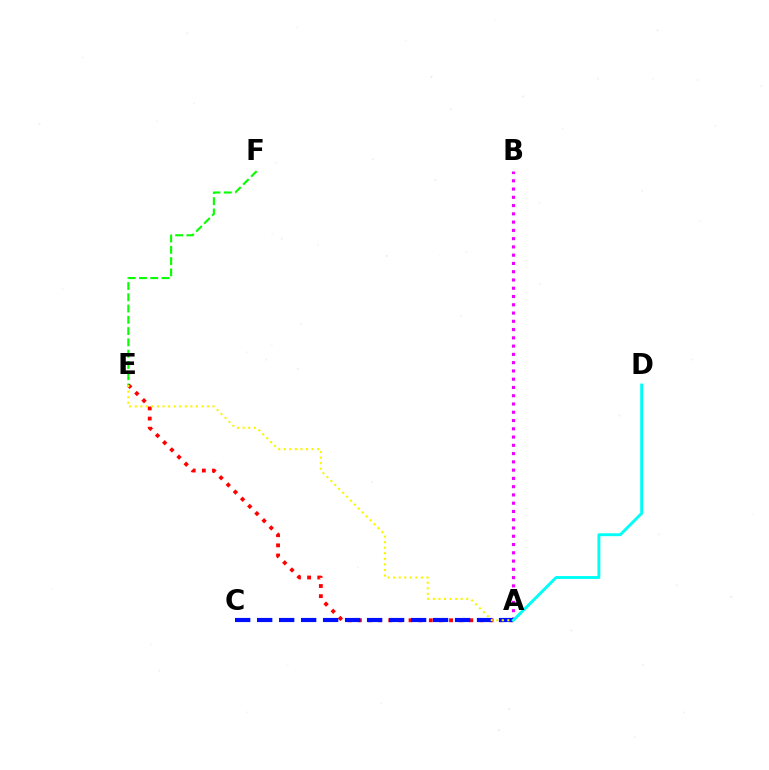{('E', 'F'): [{'color': '#08ff00', 'line_style': 'dashed', 'thickness': 1.53}], ('A', 'B'): [{'color': '#ee00ff', 'line_style': 'dotted', 'thickness': 2.25}], ('A', 'E'): [{'color': '#ff0000', 'line_style': 'dotted', 'thickness': 2.75}, {'color': '#fcf500', 'line_style': 'dotted', 'thickness': 1.51}], ('A', 'C'): [{'color': '#0010ff', 'line_style': 'dashed', 'thickness': 2.99}], ('A', 'D'): [{'color': '#00fff6', 'line_style': 'solid', 'thickness': 2.1}]}